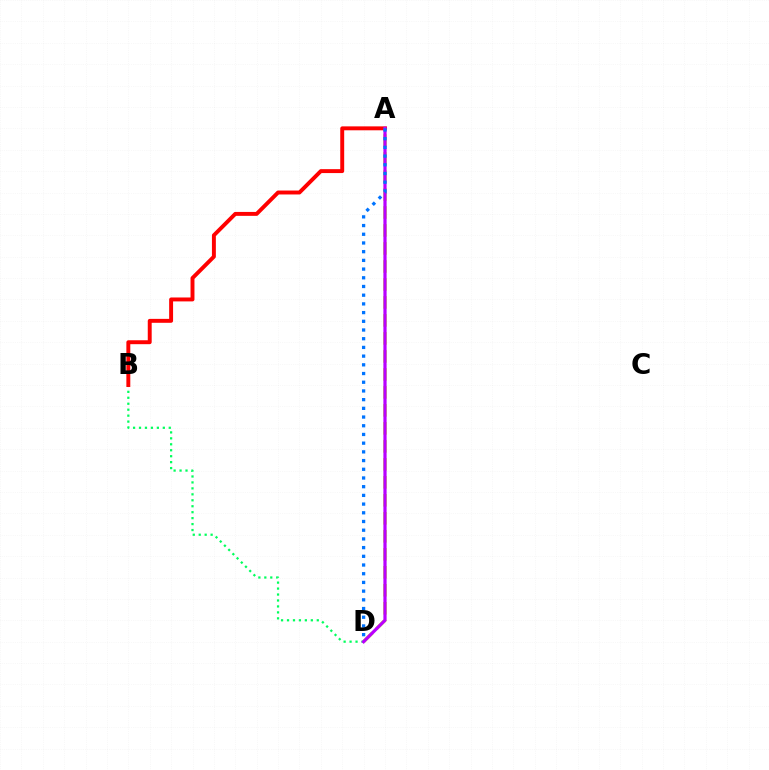{('A', 'D'): [{'color': '#d1ff00', 'line_style': 'dashed', 'thickness': 2.44}, {'color': '#b900ff', 'line_style': 'solid', 'thickness': 2.31}, {'color': '#0074ff', 'line_style': 'dotted', 'thickness': 2.36}], ('B', 'D'): [{'color': '#00ff5c', 'line_style': 'dotted', 'thickness': 1.62}], ('A', 'B'): [{'color': '#ff0000', 'line_style': 'solid', 'thickness': 2.83}]}